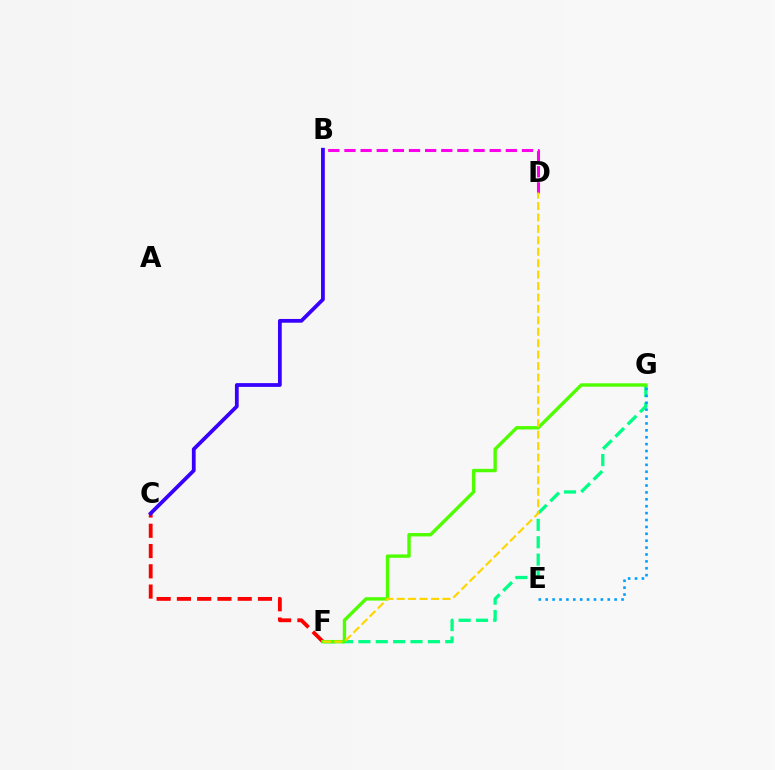{('C', 'F'): [{'color': '#ff0000', 'line_style': 'dashed', 'thickness': 2.75}], ('B', 'D'): [{'color': '#ff00ed', 'line_style': 'dashed', 'thickness': 2.19}], ('F', 'G'): [{'color': '#00ff86', 'line_style': 'dashed', 'thickness': 2.36}, {'color': '#4fff00', 'line_style': 'solid', 'thickness': 2.44}], ('D', 'F'): [{'color': '#ffd500', 'line_style': 'dashed', 'thickness': 1.55}], ('B', 'C'): [{'color': '#3700ff', 'line_style': 'solid', 'thickness': 2.71}], ('E', 'G'): [{'color': '#009eff', 'line_style': 'dotted', 'thickness': 1.87}]}